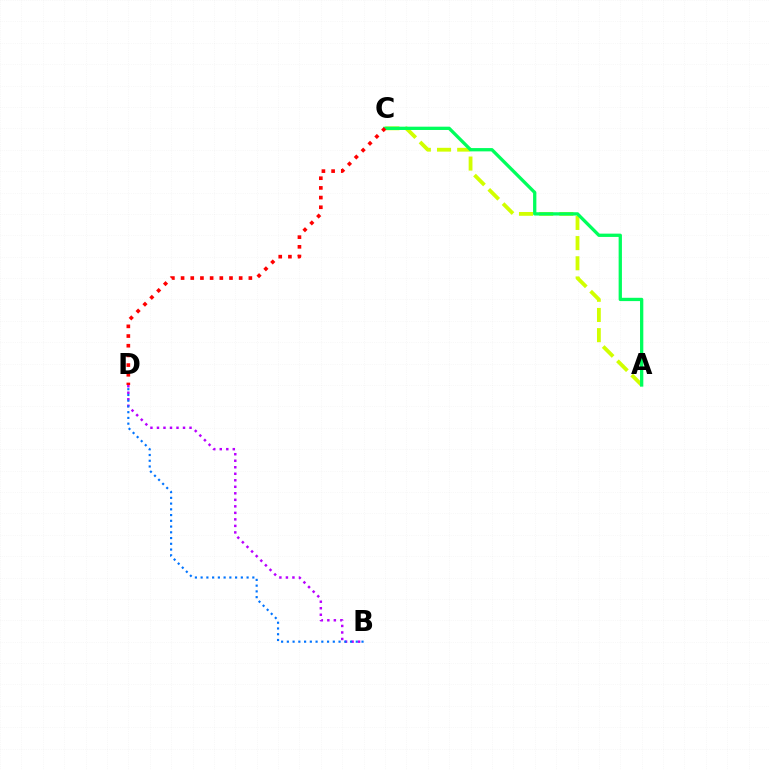{('A', 'C'): [{'color': '#d1ff00', 'line_style': 'dashed', 'thickness': 2.74}, {'color': '#00ff5c', 'line_style': 'solid', 'thickness': 2.37}], ('B', 'D'): [{'color': '#b900ff', 'line_style': 'dotted', 'thickness': 1.77}, {'color': '#0074ff', 'line_style': 'dotted', 'thickness': 1.56}], ('C', 'D'): [{'color': '#ff0000', 'line_style': 'dotted', 'thickness': 2.63}]}